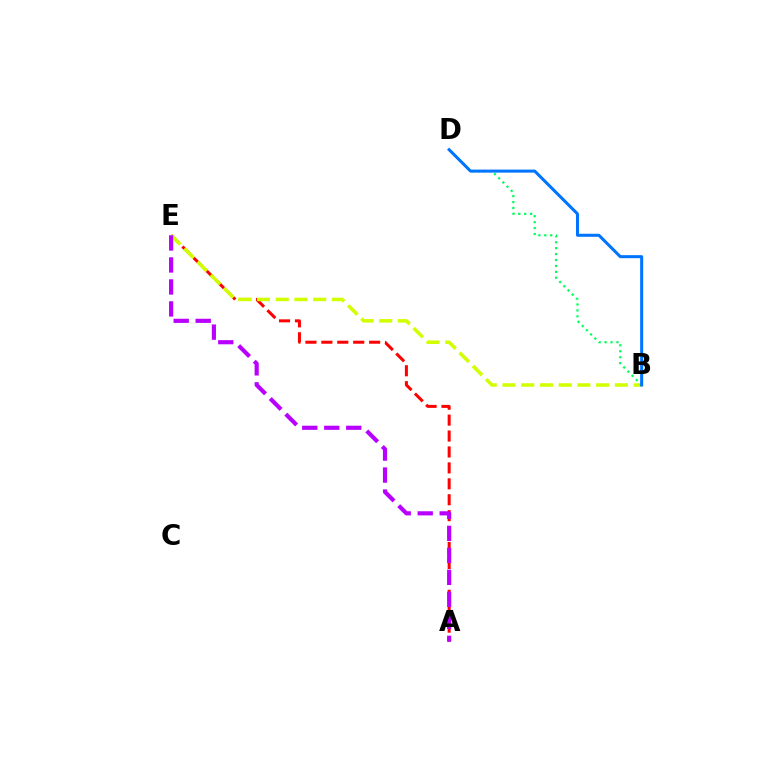{('A', 'E'): [{'color': '#ff0000', 'line_style': 'dashed', 'thickness': 2.16}, {'color': '#b900ff', 'line_style': 'dashed', 'thickness': 2.99}], ('B', 'E'): [{'color': '#d1ff00', 'line_style': 'dashed', 'thickness': 2.54}], ('B', 'D'): [{'color': '#00ff5c', 'line_style': 'dotted', 'thickness': 1.61}, {'color': '#0074ff', 'line_style': 'solid', 'thickness': 2.18}]}